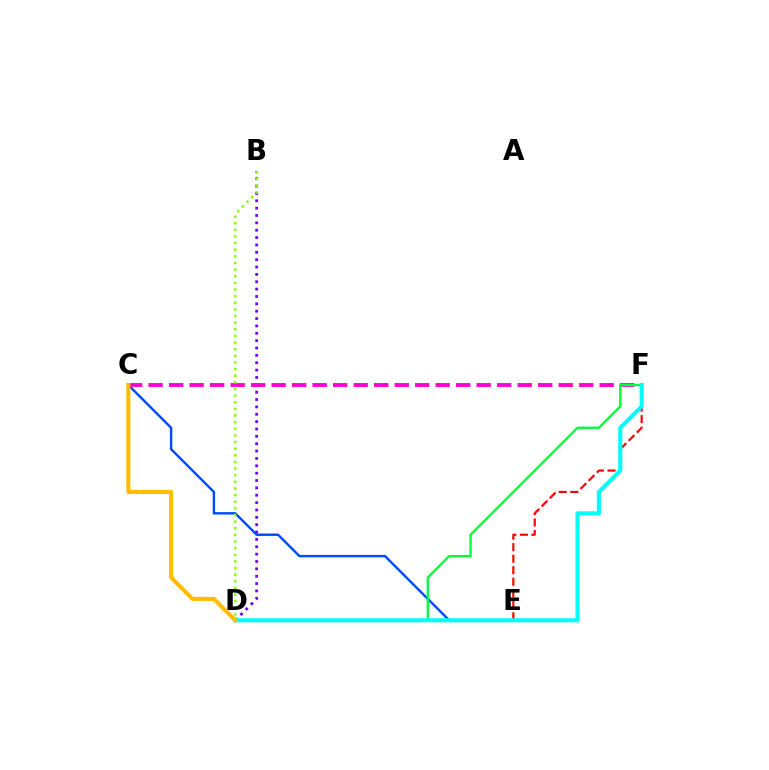{('B', 'D'): [{'color': '#7200ff', 'line_style': 'dotted', 'thickness': 2.0}, {'color': '#84ff00', 'line_style': 'dotted', 'thickness': 1.8}], ('C', 'E'): [{'color': '#004bff', 'line_style': 'solid', 'thickness': 1.74}], ('C', 'F'): [{'color': '#ff00cf', 'line_style': 'dashed', 'thickness': 2.79}], ('D', 'F'): [{'color': '#00ff39', 'line_style': 'solid', 'thickness': 1.67}, {'color': '#00fff6', 'line_style': 'solid', 'thickness': 2.93}], ('E', 'F'): [{'color': '#ff0000', 'line_style': 'dashed', 'thickness': 1.56}], ('C', 'D'): [{'color': '#ffbd00', 'line_style': 'solid', 'thickness': 2.96}]}